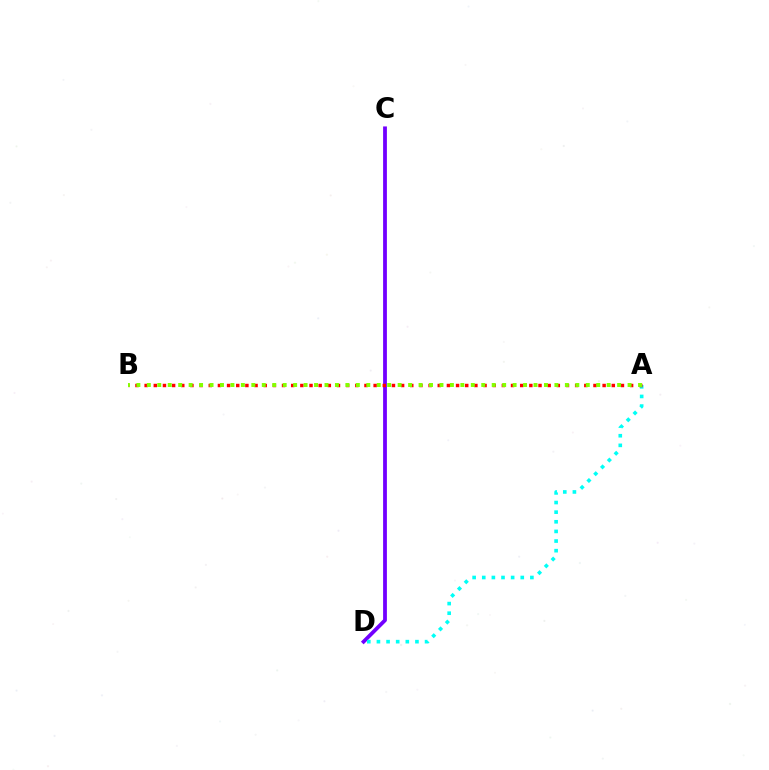{('C', 'D'): [{'color': '#7200ff', 'line_style': 'solid', 'thickness': 2.73}], ('A', 'D'): [{'color': '#00fff6', 'line_style': 'dotted', 'thickness': 2.62}], ('A', 'B'): [{'color': '#ff0000', 'line_style': 'dotted', 'thickness': 2.49}, {'color': '#84ff00', 'line_style': 'dotted', 'thickness': 2.84}]}